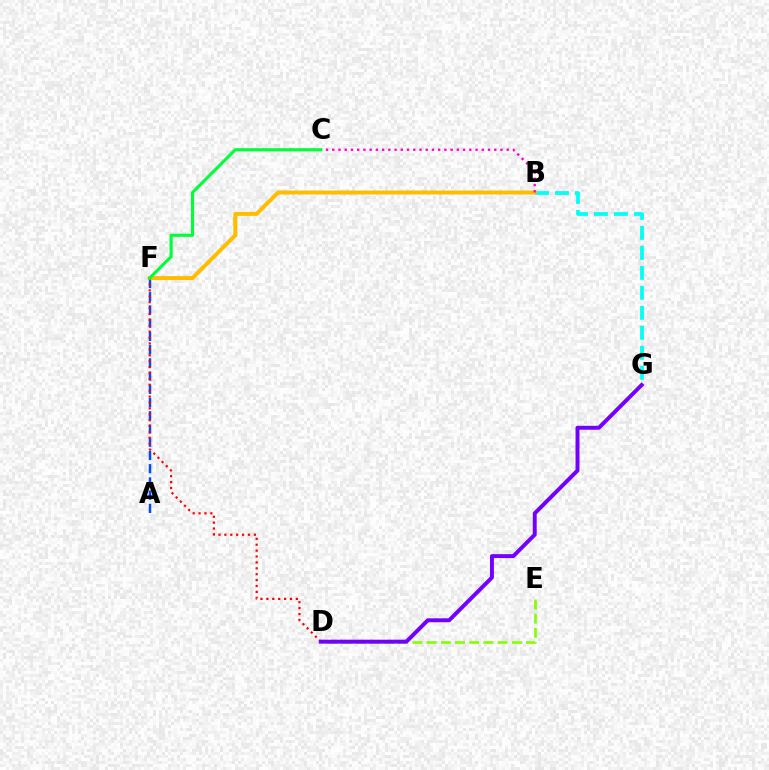{('B', 'G'): [{'color': '#00fff6', 'line_style': 'dashed', 'thickness': 2.71}], ('A', 'F'): [{'color': '#004bff', 'line_style': 'dashed', 'thickness': 1.8}], ('B', 'F'): [{'color': '#ffbd00', 'line_style': 'solid', 'thickness': 2.86}], ('D', 'E'): [{'color': '#84ff00', 'line_style': 'dashed', 'thickness': 1.93}], ('B', 'C'): [{'color': '#ff00cf', 'line_style': 'dotted', 'thickness': 1.69}], ('D', 'F'): [{'color': '#ff0000', 'line_style': 'dotted', 'thickness': 1.6}], ('D', 'G'): [{'color': '#7200ff', 'line_style': 'solid', 'thickness': 2.84}], ('C', 'F'): [{'color': '#00ff39', 'line_style': 'solid', 'thickness': 2.25}]}